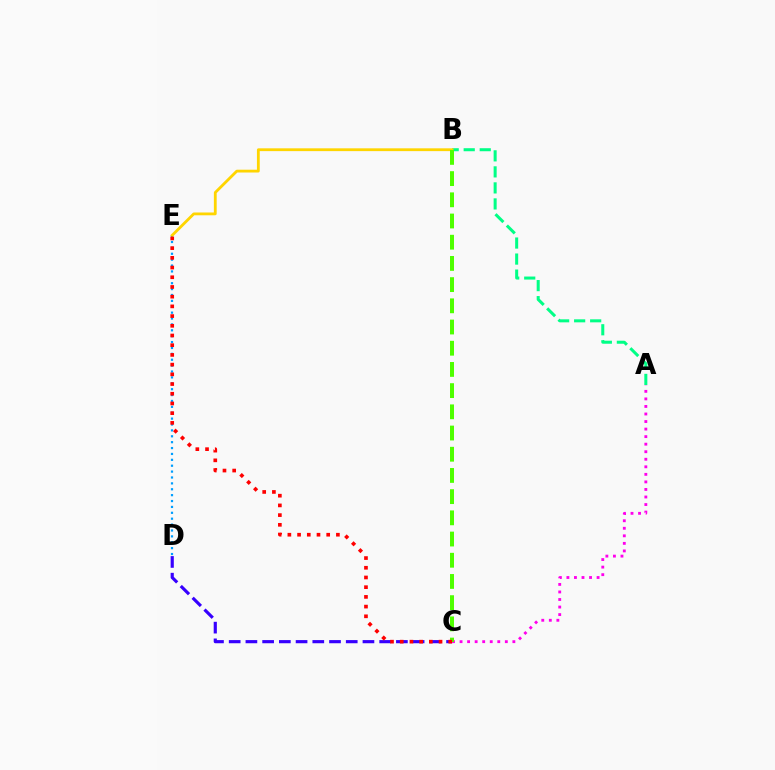{('C', 'D'): [{'color': '#3700ff', 'line_style': 'dashed', 'thickness': 2.27}], ('A', 'C'): [{'color': '#ff00ed', 'line_style': 'dotted', 'thickness': 2.05}], ('D', 'E'): [{'color': '#009eff', 'line_style': 'dotted', 'thickness': 1.6}], ('A', 'B'): [{'color': '#00ff86', 'line_style': 'dashed', 'thickness': 2.18}], ('B', 'E'): [{'color': '#ffd500', 'line_style': 'solid', 'thickness': 2.02}], ('B', 'C'): [{'color': '#4fff00', 'line_style': 'dashed', 'thickness': 2.88}], ('C', 'E'): [{'color': '#ff0000', 'line_style': 'dotted', 'thickness': 2.64}]}